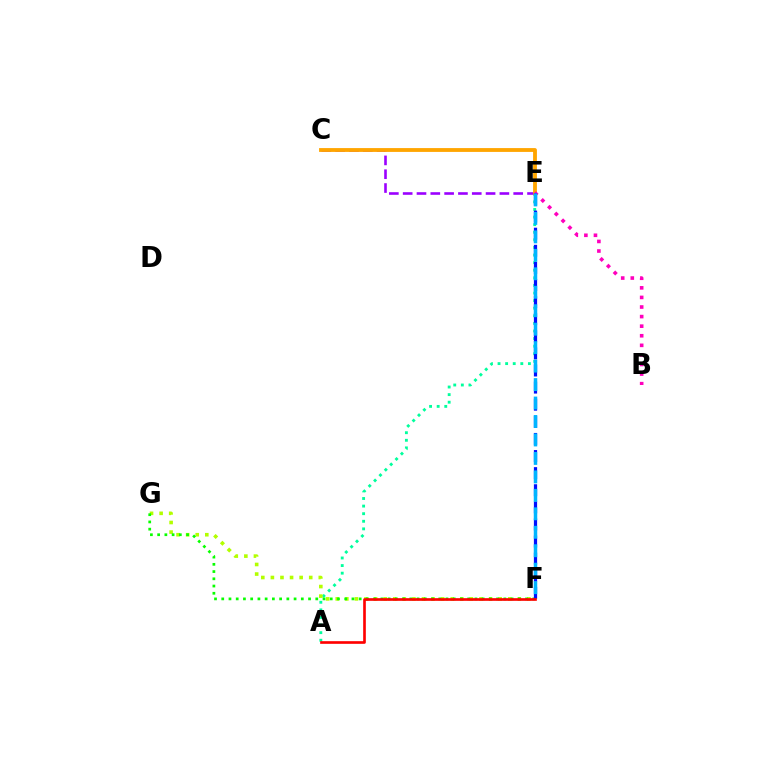{('A', 'E'): [{'color': '#00ff9d', 'line_style': 'dotted', 'thickness': 2.06}], ('C', 'E'): [{'color': '#9b00ff', 'line_style': 'dashed', 'thickness': 1.88}, {'color': '#ffa500', 'line_style': 'solid', 'thickness': 2.76}], ('F', 'G'): [{'color': '#b3ff00', 'line_style': 'dotted', 'thickness': 2.6}, {'color': '#08ff00', 'line_style': 'dotted', 'thickness': 1.97}], ('B', 'E'): [{'color': '#ff00bd', 'line_style': 'dotted', 'thickness': 2.6}], ('E', 'F'): [{'color': '#0010ff', 'line_style': 'dashed', 'thickness': 2.32}, {'color': '#00b5ff', 'line_style': 'dashed', 'thickness': 2.51}], ('A', 'F'): [{'color': '#ff0000', 'line_style': 'solid', 'thickness': 1.91}]}